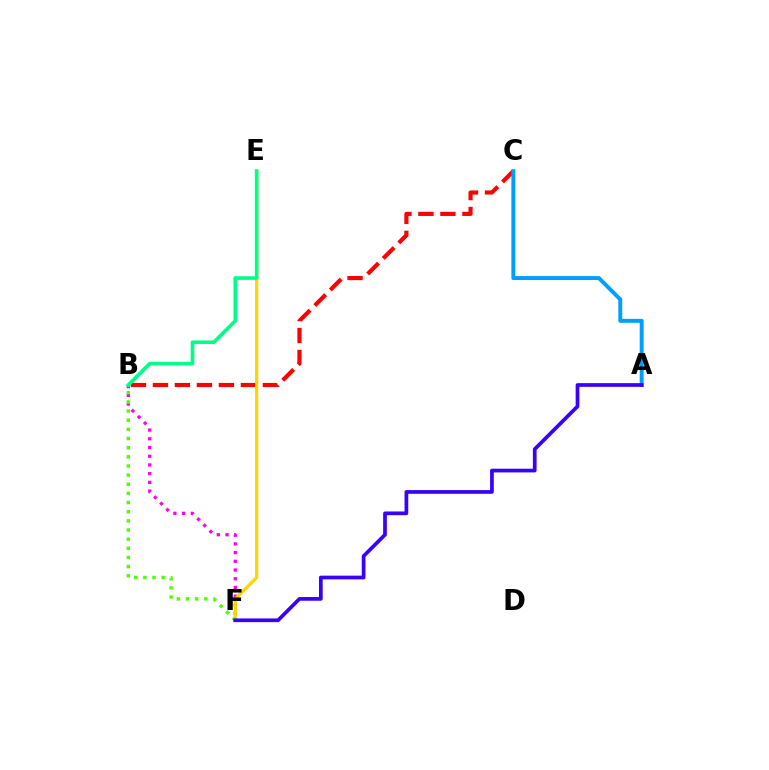{('B', 'F'): [{'color': '#ff00ed', 'line_style': 'dotted', 'thickness': 2.37}, {'color': '#4fff00', 'line_style': 'dotted', 'thickness': 2.49}], ('B', 'C'): [{'color': '#ff0000', 'line_style': 'dashed', 'thickness': 2.99}], ('E', 'F'): [{'color': '#ffd500', 'line_style': 'solid', 'thickness': 2.32}], ('A', 'C'): [{'color': '#009eff', 'line_style': 'solid', 'thickness': 2.83}], ('A', 'F'): [{'color': '#3700ff', 'line_style': 'solid', 'thickness': 2.67}], ('B', 'E'): [{'color': '#00ff86', 'line_style': 'solid', 'thickness': 2.62}]}